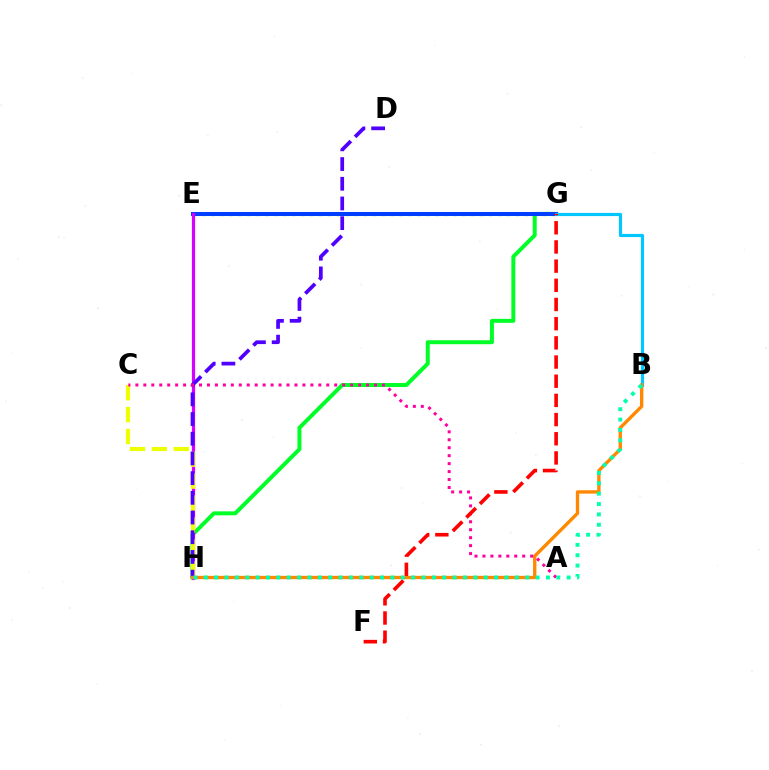{('G', 'H'): [{'color': '#00ff27', 'line_style': 'solid', 'thickness': 2.85}], ('E', 'G'): [{'color': '#66ff00', 'line_style': 'dotted', 'thickness': 2.43}, {'color': '#003fff', 'line_style': 'solid', 'thickness': 2.9}], ('B', 'G'): [{'color': '#00c7ff', 'line_style': 'solid', 'thickness': 2.29}], ('E', 'H'): [{'color': '#d600ff', 'line_style': 'solid', 'thickness': 2.31}], ('C', 'H'): [{'color': '#eeff00', 'line_style': 'dashed', 'thickness': 2.98}], ('D', 'H'): [{'color': '#4f00ff', 'line_style': 'dashed', 'thickness': 2.68}], ('B', 'H'): [{'color': '#ff8800', 'line_style': 'solid', 'thickness': 2.41}, {'color': '#00ffaf', 'line_style': 'dotted', 'thickness': 2.82}], ('A', 'C'): [{'color': '#ff00a0', 'line_style': 'dotted', 'thickness': 2.16}], ('F', 'G'): [{'color': '#ff0000', 'line_style': 'dashed', 'thickness': 2.61}]}